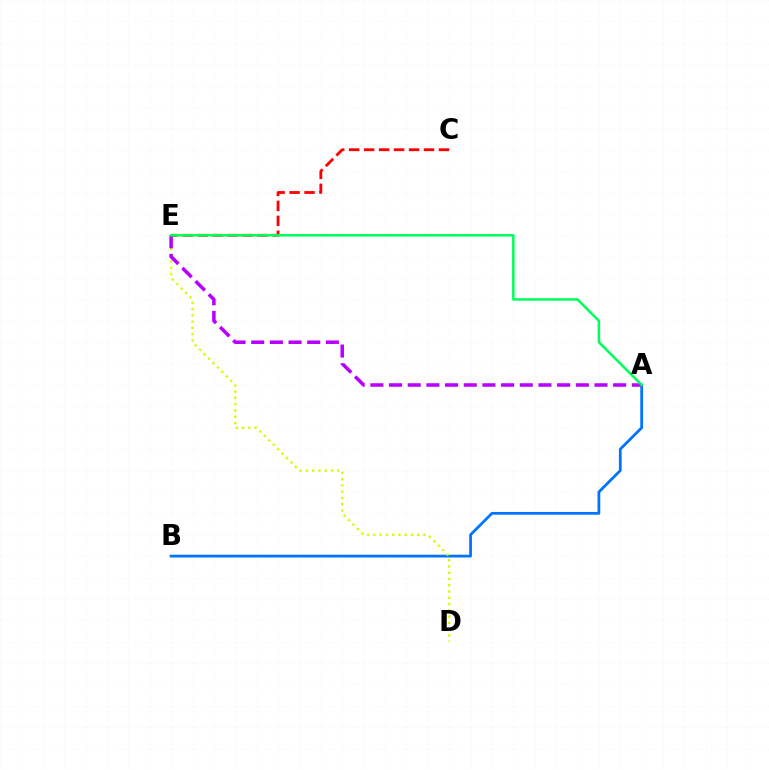{('A', 'B'): [{'color': '#0074ff', 'line_style': 'solid', 'thickness': 1.99}], ('C', 'E'): [{'color': '#ff0000', 'line_style': 'dashed', 'thickness': 2.03}], ('D', 'E'): [{'color': '#d1ff00', 'line_style': 'dotted', 'thickness': 1.7}], ('A', 'E'): [{'color': '#b900ff', 'line_style': 'dashed', 'thickness': 2.54}, {'color': '#00ff5c', 'line_style': 'solid', 'thickness': 1.82}]}